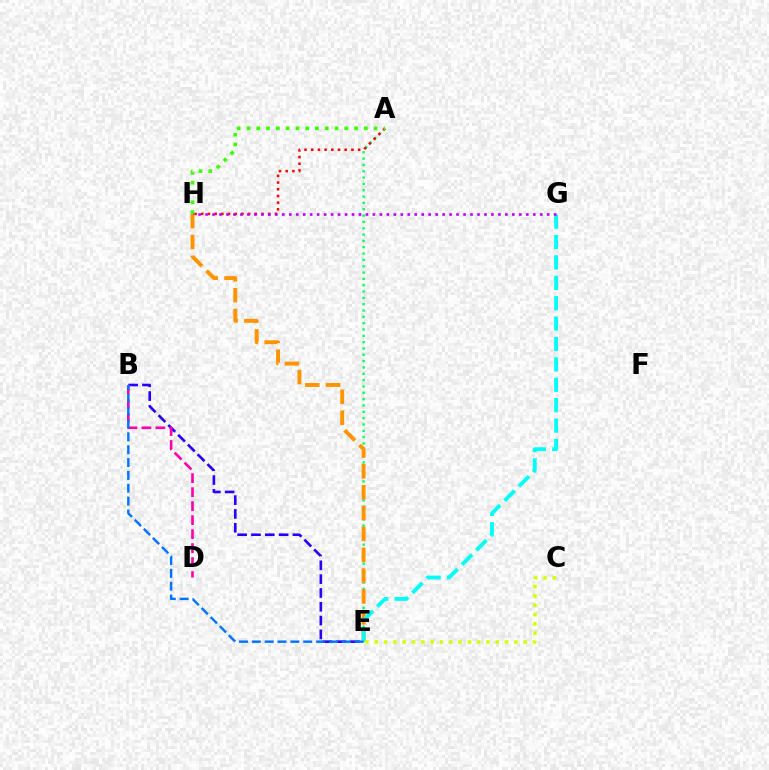{('B', 'E'): [{'color': '#2500ff', 'line_style': 'dashed', 'thickness': 1.88}, {'color': '#0074ff', 'line_style': 'dashed', 'thickness': 1.75}], ('A', 'E'): [{'color': '#00ff5c', 'line_style': 'dotted', 'thickness': 1.72}], ('A', 'H'): [{'color': '#ff0000', 'line_style': 'dotted', 'thickness': 1.82}, {'color': '#3dff00', 'line_style': 'dotted', 'thickness': 2.66}], ('B', 'D'): [{'color': '#ff00ac', 'line_style': 'dashed', 'thickness': 1.9}], ('E', 'H'): [{'color': '#ff9400', 'line_style': 'dashed', 'thickness': 2.83}], ('E', 'G'): [{'color': '#00fff6', 'line_style': 'dashed', 'thickness': 2.77}], ('C', 'E'): [{'color': '#d1ff00', 'line_style': 'dotted', 'thickness': 2.53}], ('G', 'H'): [{'color': '#b900ff', 'line_style': 'dotted', 'thickness': 1.89}]}